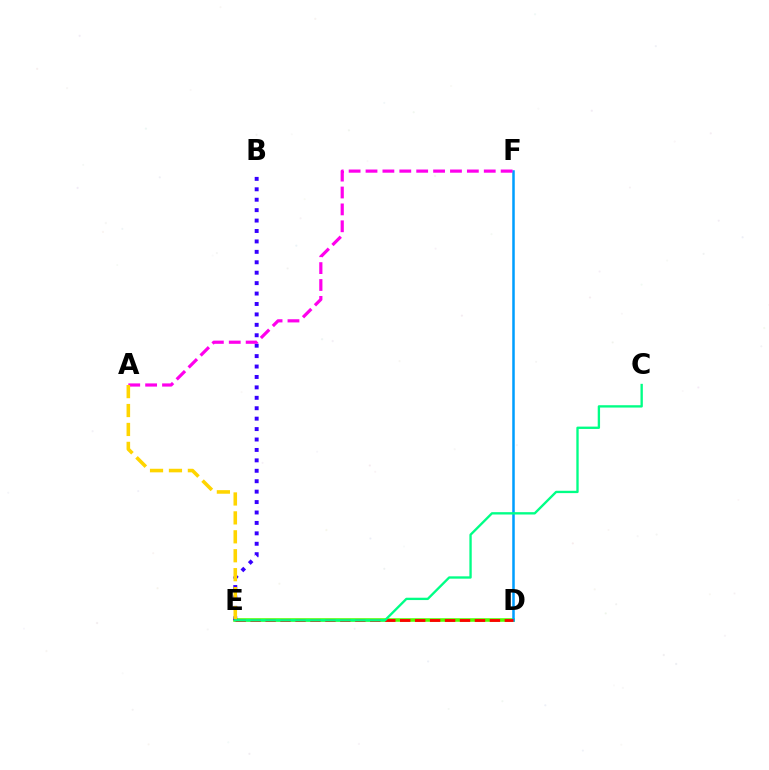{('D', 'E'): [{'color': '#4fff00', 'line_style': 'solid', 'thickness': 2.57}, {'color': '#ff0000', 'line_style': 'dashed', 'thickness': 2.03}], ('D', 'F'): [{'color': '#009eff', 'line_style': 'solid', 'thickness': 1.82}], ('B', 'E'): [{'color': '#3700ff', 'line_style': 'dotted', 'thickness': 2.83}], ('C', 'E'): [{'color': '#00ff86', 'line_style': 'solid', 'thickness': 1.69}], ('A', 'F'): [{'color': '#ff00ed', 'line_style': 'dashed', 'thickness': 2.29}], ('A', 'E'): [{'color': '#ffd500', 'line_style': 'dashed', 'thickness': 2.57}]}